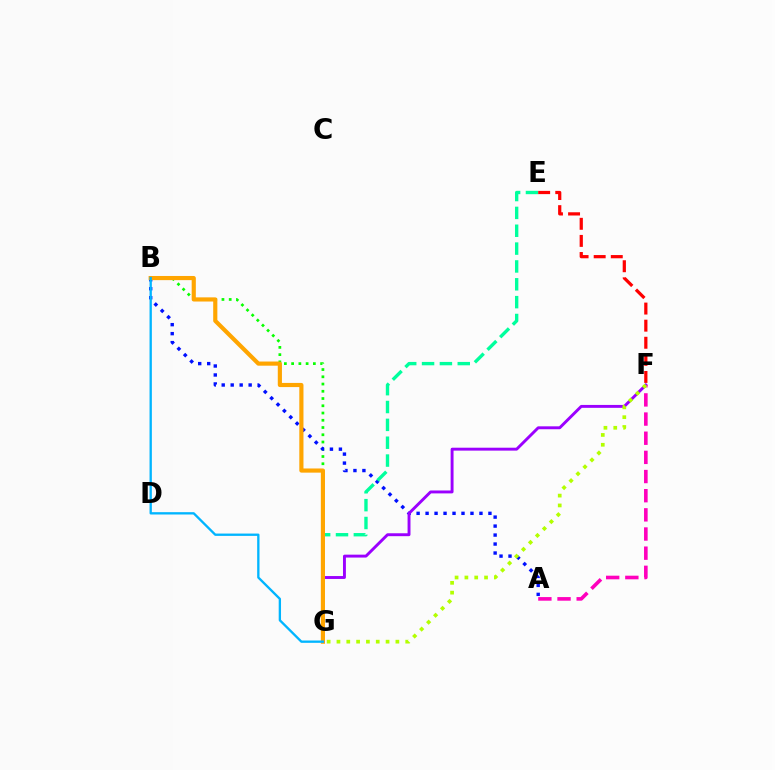{('B', 'G'): [{'color': '#08ff00', 'line_style': 'dotted', 'thickness': 1.97}, {'color': '#ffa500', 'line_style': 'solid', 'thickness': 2.99}, {'color': '#00b5ff', 'line_style': 'solid', 'thickness': 1.68}], ('A', 'B'): [{'color': '#0010ff', 'line_style': 'dotted', 'thickness': 2.44}], ('E', 'G'): [{'color': '#00ff9d', 'line_style': 'dashed', 'thickness': 2.42}], ('F', 'G'): [{'color': '#9b00ff', 'line_style': 'solid', 'thickness': 2.09}, {'color': '#b3ff00', 'line_style': 'dotted', 'thickness': 2.67}], ('A', 'F'): [{'color': '#ff00bd', 'line_style': 'dashed', 'thickness': 2.6}], ('E', 'F'): [{'color': '#ff0000', 'line_style': 'dashed', 'thickness': 2.32}]}